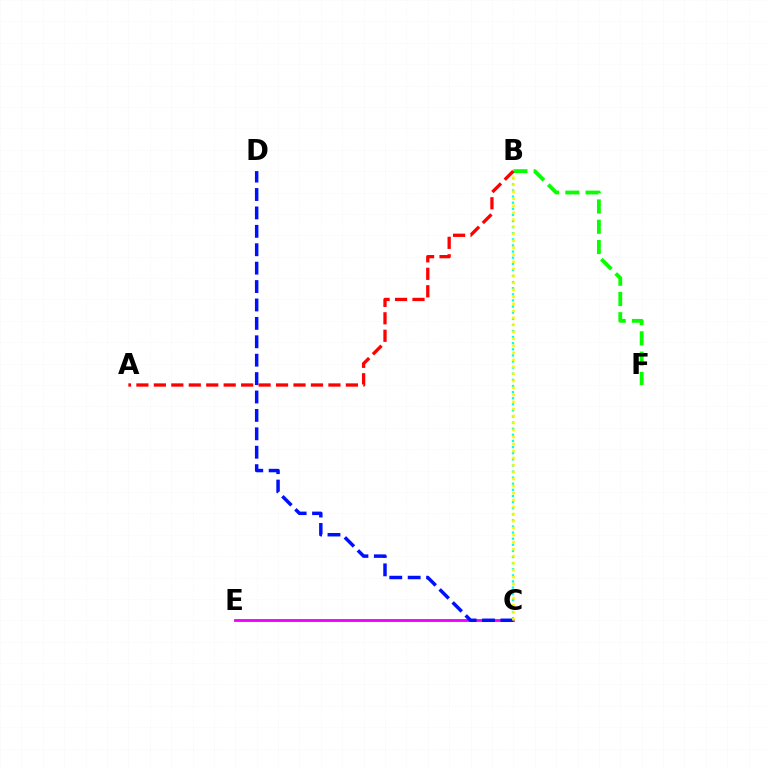{('C', 'E'): [{'color': '#ee00ff', 'line_style': 'solid', 'thickness': 2.04}], ('C', 'D'): [{'color': '#0010ff', 'line_style': 'dashed', 'thickness': 2.5}], ('B', 'C'): [{'color': '#00fff6', 'line_style': 'dotted', 'thickness': 1.66}, {'color': '#fcf500', 'line_style': 'dotted', 'thickness': 1.9}], ('B', 'F'): [{'color': '#08ff00', 'line_style': 'dashed', 'thickness': 2.75}], ('A', 'B'): [{'color': '#ff0000', 'line_style': 'dashed', 'thickness': 2.37}]}